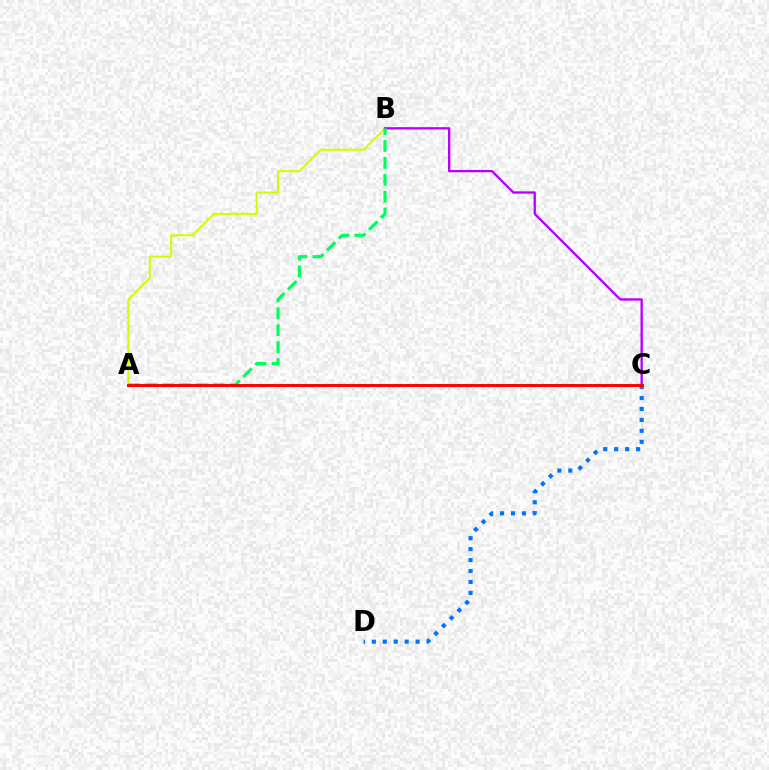{('C', 'D'): [{'color': '#0074ff', 'line_style': 'dotted', 'thickness': 2.97}], ('A', 'B'): [{'color': '#d1ff00', 'line_style': 'solid', 'thickness': 1.51}, {'color': '#00ff5c', 'line_style': 'dashed', 'thickness': 2.3}], ('B', 'C'): [{'color': '#b900ff', 'line_style': 'solid', 'thickness': 1.69}], ('A', 'C'): [{'color': '#ff0000', 'line_style': 'solid', 'thickness': 2.11}]}